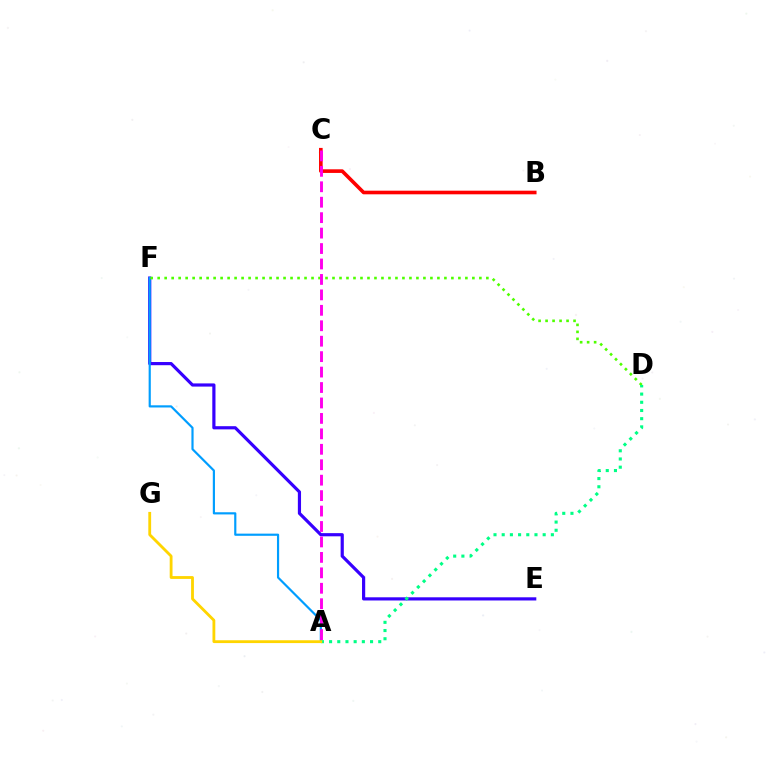{('E', 'F'): [{'color': '#3700ff', 'line_style': 'solid', 'thickness': 2.29}], ('A', 'F'): [{'color': '#009eff', 'line_style': 'solid', 'thickness': 1.57}], ('B', 'C'): [{'color': '#ff0000', 'line_style': 'solid', 'thickness': 2.61}], ('D', 'F'): [{'color': '#4fff00', 'line_style': 'dotted', 'thickness': 1.9}], ('A', 'D'): [{'color': '#00ff86', 'line_style': 'dotted', 'thickness': 2.23}], ('A', 'C'): [{'color': '#ff00ed', 'line_style': 'dashed', 'thickness': 2.1}], ('A', 'G'): [{'color': '#ffd500', 'line_style': 'solid', 'thickness': 2.03}]}